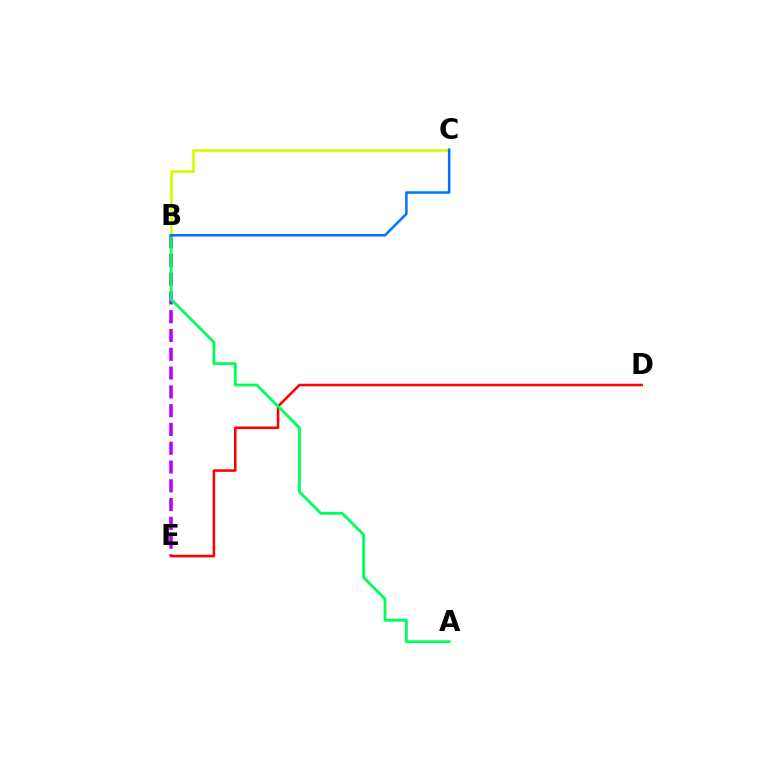{('B', 'C'): [{'color': '#d1ff00', 'line_style': 'solid', 'thickness': 1.9}, {'color': '#0074ff', 'line_style': 'solid', 'thickness': 1.82}], ('B', 'E'): [{'color': '#b900ff', 'line_style': 'dashed', 'thickness': 2.55}], ('D', 'E'): [{'color': '#ff0000', 'line_style': 'solid', 'thickness': 1.83}], ('A', 'B'): [{'color': '#00ff5c', 'line_style': 'solid', 'thickness': 2.04}]}